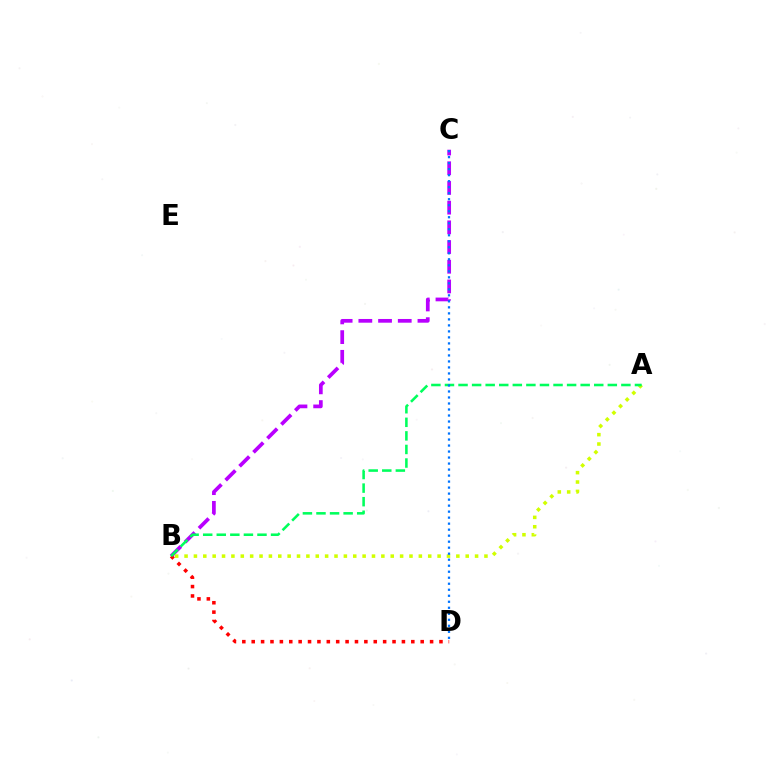{('B', 'C'): [{'color': '#b900ff', 'line_style': 'dashed', 'thickness': 2.68}], ('B', 'D'): [{'color': '#ff0000', 'line_style': 'dotted', 'thickness': 2.55}], ('A', 'B'): [{'color': '#d1ff00', 'line_style': 'dotted', 'thickness': 2.55}, {'color': '#00ff5c', 'line_style': 'dashed', 'thickness': 1.84}], ('C', 'D'): [{'color': '#0074ff', 'line_style': 'dotted', 'thickness': 1.63}]}